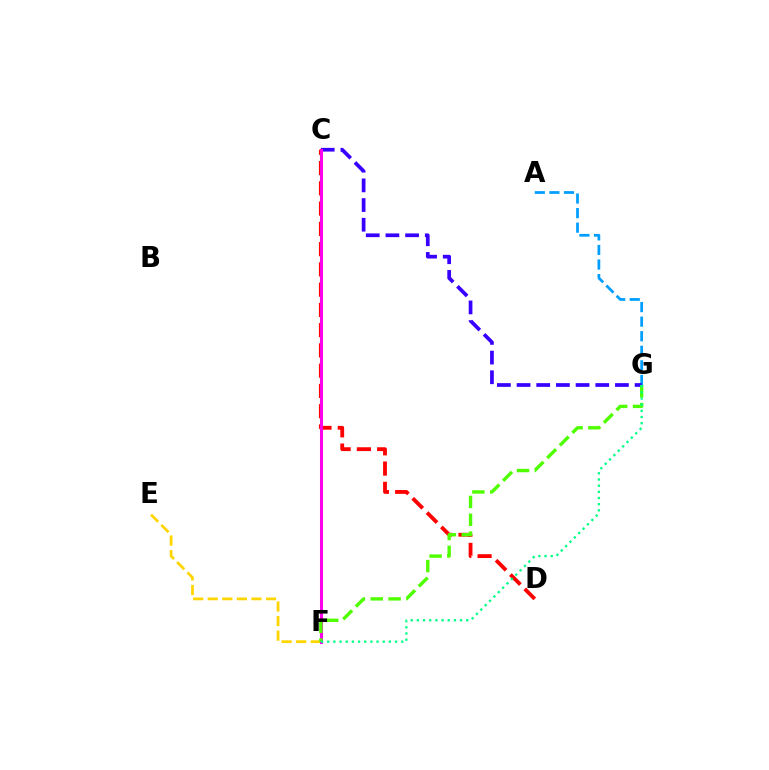{('C', 'D'): [{'color': '#ff0000', 'line_style': 'dashed', 'thickness': 2.75}], ('A', 'G'): [{'color': '#009eff', 'line_style': 'dashed', 'thickness': 1.98}], ('E', 'F'): [{'color': '#ffd500', 'line_style': 'dashed', 'thickness': 1.98}], ('C', 'G'): [{'color': '#3700ff', 'line_style': 'dashed', 'thickness': 2.67}], ('C', 'F'): [{'color': '#ff00ed', 'line_style': 'solid', 'thickness': 2.19}], ('F', 'G'): [{'color': '#4fff00', 'line_style': 'dashed', 'thickness': 2.42}, {'color': '#00ff86', 'line_style': 'dotted', 'thickness': 1.68}]}